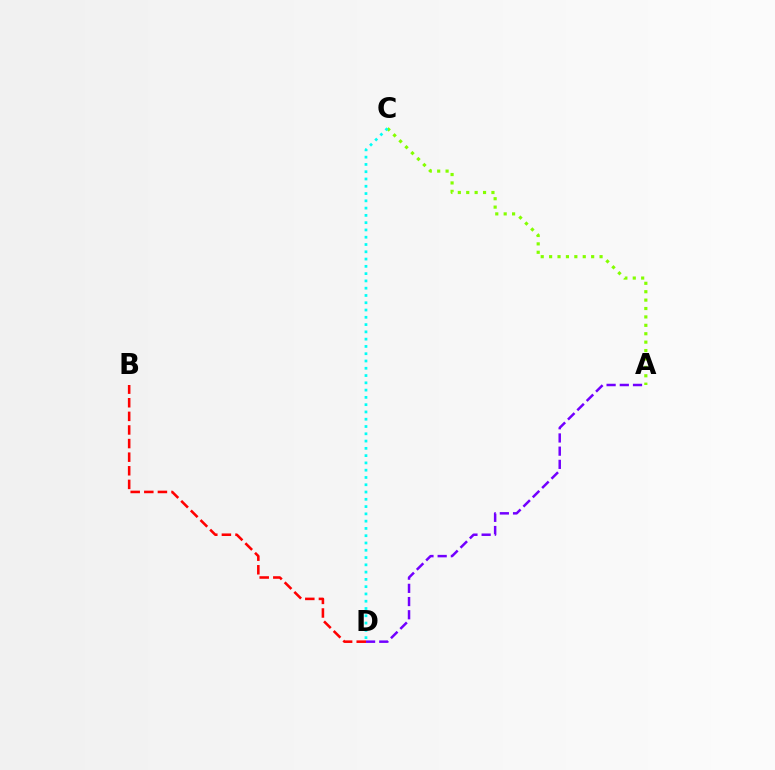{('A', 'D'): [{'color': '#7200ff', 'line_style': 'dashed', 'thickness': 1.79}], ('B', 'D'): [{'color': '#ff0000', 'line_style': 'dashed', 'thickness': 1.85}], ('A', 'C'): [{'color': '#84ff00', 'line_style': 'dotted', 'thickness': 2.28}], ('C', 'D'): [{'color': '#00fff6', 'line_style': 'dotted', 'thickness': 1.98}]}